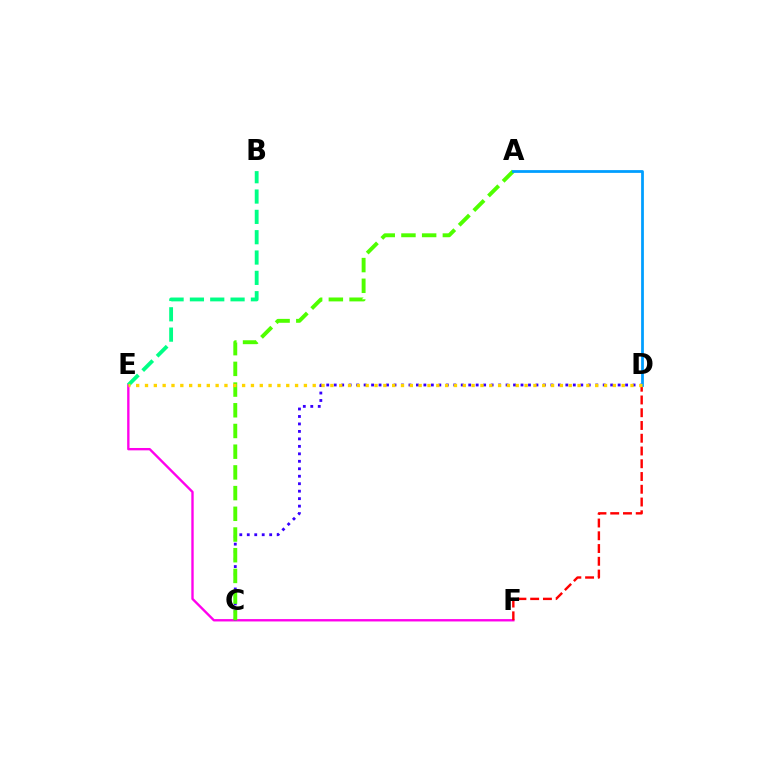{('E', 'F'): [{'color': '#ff00ed', 'line_style': 'solid', 'thickness': 1.7}], ('C', 'D'): [{'color': '#3700ff', 'line_style': 'dotted', 'thickness': 2.03}], ('A', 'C'): [{'color': '#4fff00', 'line_style': 'dashed', 'thickness': 2.81}], ('D', 'F'): [{'color': '#ff0000', 'line_style': 'dashed', 'thickness': 1.73}], ('A', 'D'): [{'color': '#009eff', 'line_style': 'solid', 'thickness': 1.99}], ('B', 'E'): [{'color': '#00ff86', 'line_style': 'dashed', 'thickness': 2.76}], ('D', 'E'): [{'color': '#ffd500', 'line_style': 'dotted', 'thickness': 2.4}]}